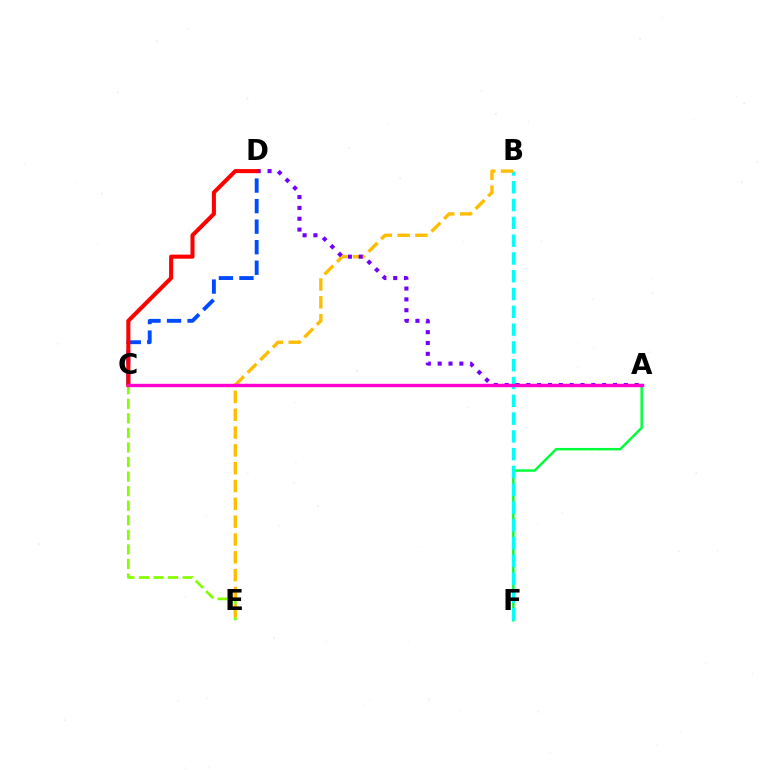{('A', 'F'): [{'color': '#00ff39', 'line_style': 'solid', 'thickness': 1.76}], ('B', 'F'): [{'color': '#00fff6', 'line_style': 'dashed', 'thickness': 2.42}], ('C', 'D'): [{'color': '#004bff', 'line_style': 'dashed', 'thickness': 2.79}, {'color': '#ff0000', 'line_style': 'solid', 'thickness': 2.93}], ('C', 'E'): [{'color': '#84ff00', 'line_style': 'dashed', 'thickness': 1.98}], ('B', 'E'): [{'color': '#ffbd00', 'line_style': 'dashed', 'thickness': 2.42}], ('A', 'D'): [{'color': '#7200ff', 'line_style': 'dotted', 'thickness': 2.94}], ('A', 'C'): [{'color': '#ff00cf', 'line_style': 'solid', 'thickness': 2.44}]}